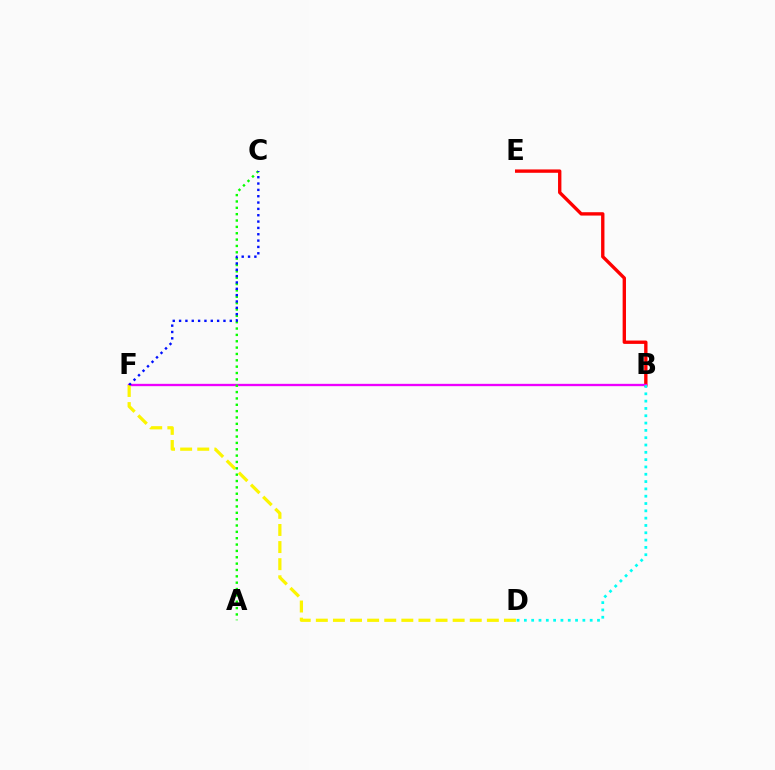{('B', 'E'): [{'color': '#ff0000', 'line_style': 'solid', 'thickness': 2.42}], ('B', 'F'): [{'color': '#ee00ff', 'line_style': 'solid', 'thickness': 1.68}], ('D', 'F'): [{'color': '#fcf500', 'line_style': 'dashed', 'thickness': 2.32}], ('B', 'D'): [{'color': '#00fff6', 'line_style': 'dotted', 'thickness': 1.99}], ('A', 'C'): [{'color': '#08ff00', 'line_style': 'dotted', 'thickness': 1.73}], ('C', 'F'): [{'color': '#0010ff', 'line_style': 'dotted', 'thickness': 1.72}]}